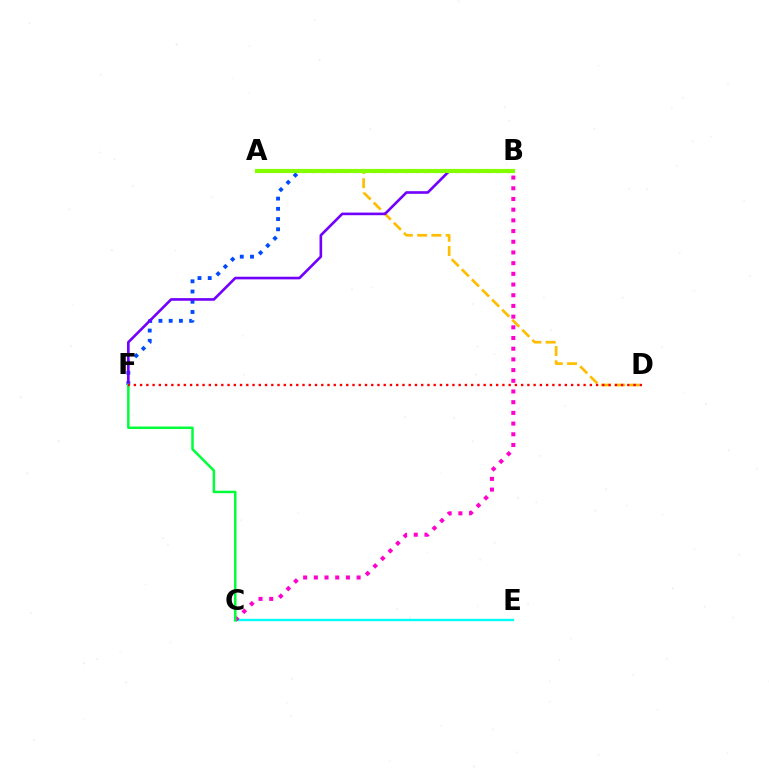{('C', 'E'): [{'color': '#00fff6', 'line_style': 'solid', 'thickness': 1.68}], ('A', 'D'): [{'color': '#ffbd00', 'line_style': 'dashed', 'thickness': 1.94}], ('B', 'C'): [{'color': '#ff00cf', 'line_style': 'dotted', 'thickness': 2.91}], ('B', 'F'): [{'color': '#004bff', 'line_style': 'dotted', 'thickness': 2.78}, {'color': '#7200ff', 'line_style': 'solid', 'thickness': 1.89}], ('C', 'F'): [{'color': '#00ff39', 'line_style': 'solid', 'thickness': 1.8}], ('A', 'B'): [{'color': '#84ff00', 'line_style': 'solid', 'thickness': 2.99}], ('D', 'F'): [{'color': '#ff0000', 'line_style': 'dotted', 'thickness': 1.7}]}